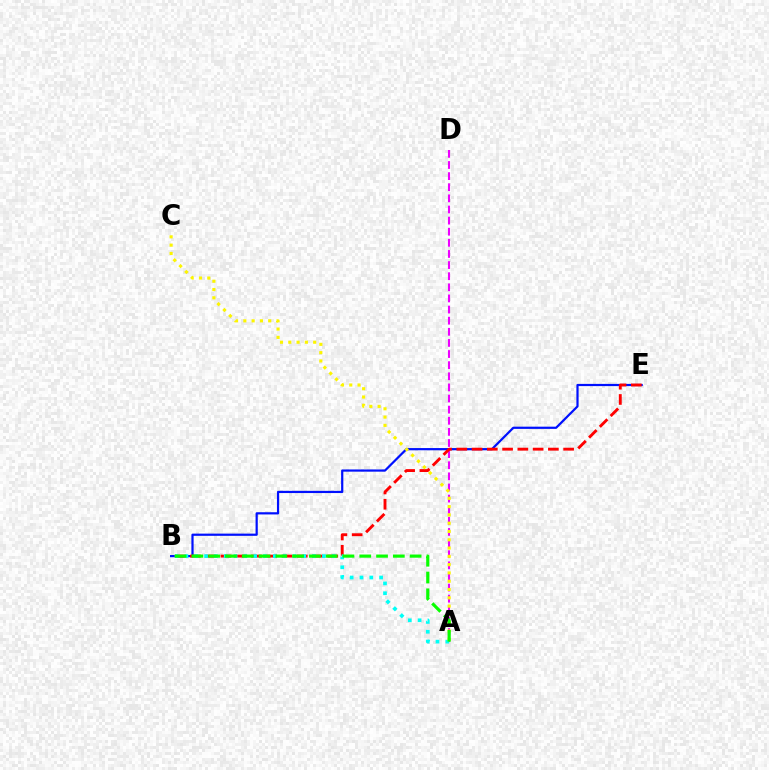{('A', 'D'): [{'color': '#ee00ff', 'line_style': 'dashed', 'thickness': 1.51}], ('B', 'E'): [{'color': '#0010ff', 'line_style': 'solid', 'thickness': 1.59}, {'color': '#ff0000', 'line_style': 'dashed', 'thickness': 2.07}], ('A', 'B'): [{'color': '#00fff6', 'line_style': 'dotted', 'thickness': 2.67}, {'color': '#08ff00', 'line_style': 'dashed', 'thickness': 2.28}], ('A', 'C'): [{'color': '#fcf500', 'line_style': 'dotted', 'thickness': 2.25}]}